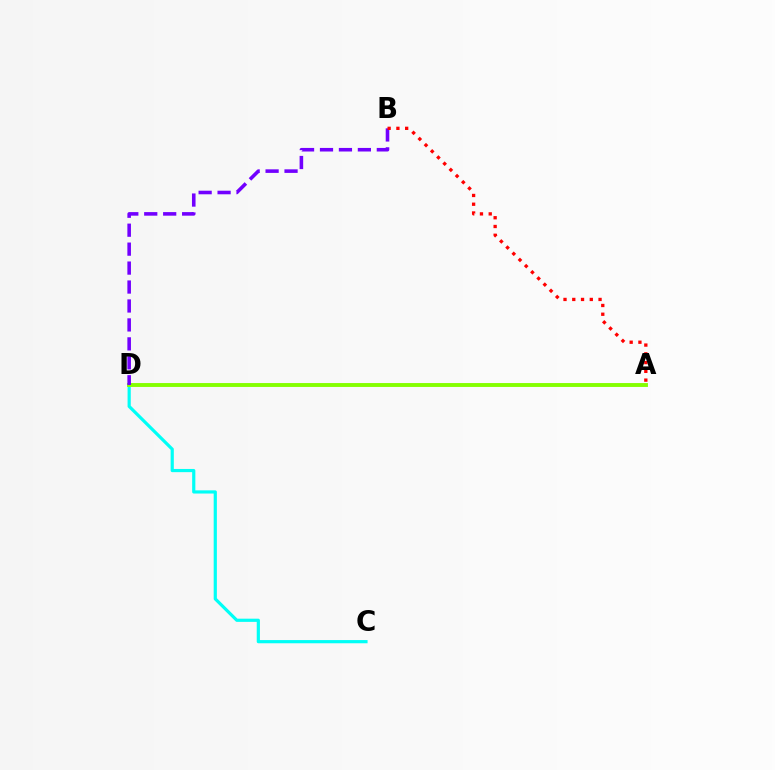{('C', 'D'): [{'color': '#00fff6', 'line_style': 'solid', 'thickness': 2.3}], ('A', 'D'): [{'color': '#84ff00', 'line_style': 'solid', 'thickness': 2.8}], ('B', 'D'): [{'color': '#7200ff', 'line_style': 'dashed', 'thickness': 2.57}], ('A', 'B'): [{'color': '#ff0000', 'line_style': 'dotted', 'thickness': 2.38}]}